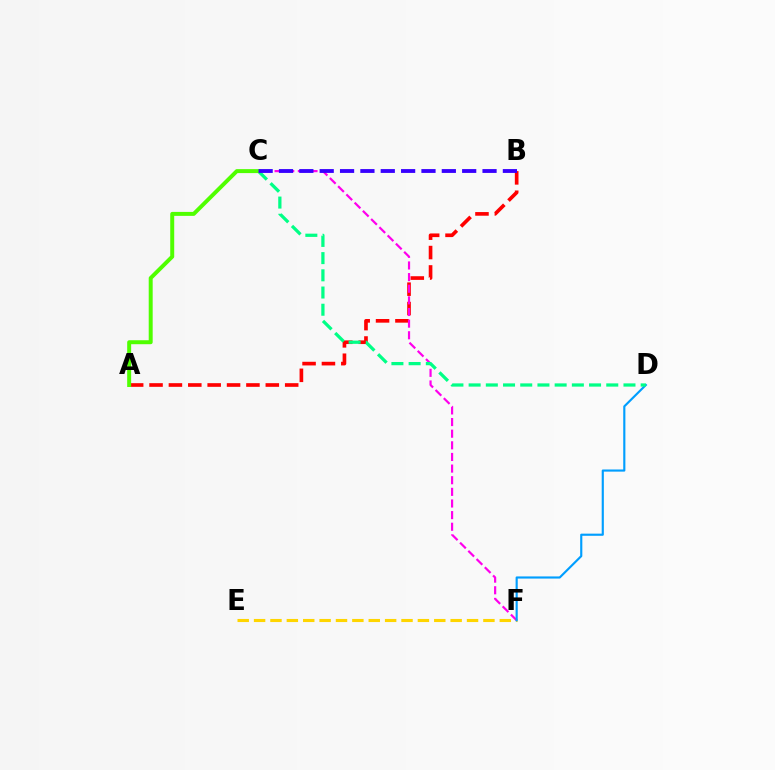{('E', 'F'): [{'color': '#ffd500', 'line_style': 'dashed', 'thickness': 2.23}], ('A', 'B'): [{'color': '#ff0000', 'line_style': 'dashed', 'thickness': 2.63}], ('C', 'F'): [{'color': '#ff00ed', 'line_style': 'dashed', 'thickness': 1.58}], ('D', 'F'): [{'color': '#009eff', 'line_style': 'solid', 'thickness': 1.54}], ('C', 'D'): [{'color': '#00ff86', 'line_style': 'dashed', 'thickness': 2.34}], ('A', 'C'): [{'color': '#4fff00', 'line_style': 'solid', 'thickness': 2.86}], ('B', 'C'): [{'color': '#3700ff', 'line_style': 'dashed', 'thickness': 2.77}]}